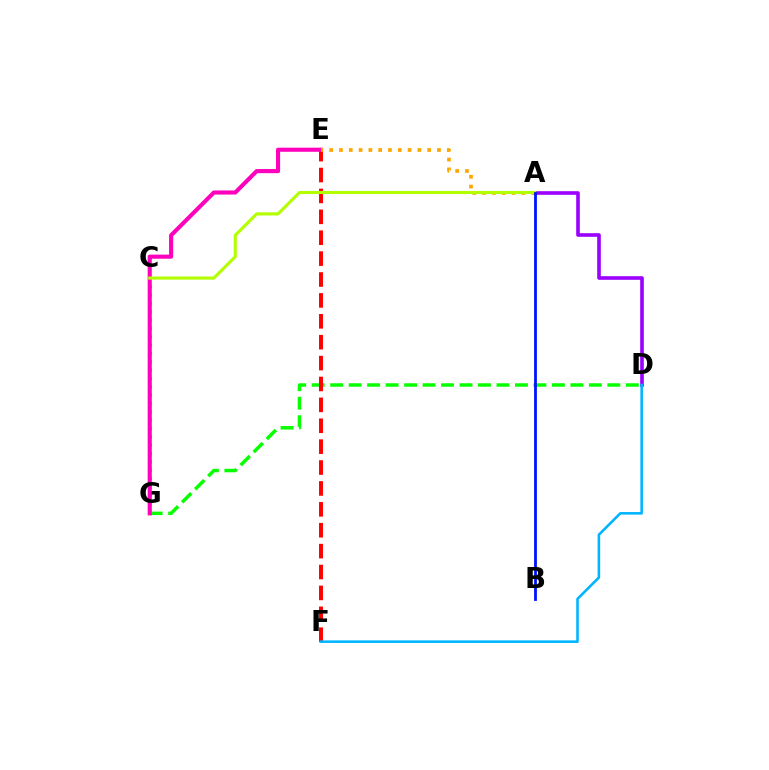{('D', 'G'): [{'color': '#08ff00', 'line_style': 'dashed', 'thickness': 2.51}], ('A', 'D'): [{'color': '#9b00ff', 'line_style': 'solid', 'thickness': 2.6}], ('E', 'F'): [{'color': '#ff0000', 'line_style': 'dashed', 'thickness': 2.84}], ('C', 'G'): [{'color': '#00ff9d', 'line_style': 'dotted', 'thickness': 2.26}], ('E', 'G'): [{'color': '#ff00bd', 'line_style': 'solid', 'thickness': 2.96}], ('D', 'F'): [{'color': '#00b5ff', 'line_style': 'solid', 'thickness': 1.85}], ('A', 'E'): [{'color': '#ffa500', 'line_style': 'dotted', 'thickness': 2.66}], ('A', 'C'): [{'color': '#b3ff00', 'line_style': 'solid', 'thickness': 2.24}], ('A', 'B'): [{'color': '#0010ff', 'line_style': 'solid', 'thickness': 2.0}]}